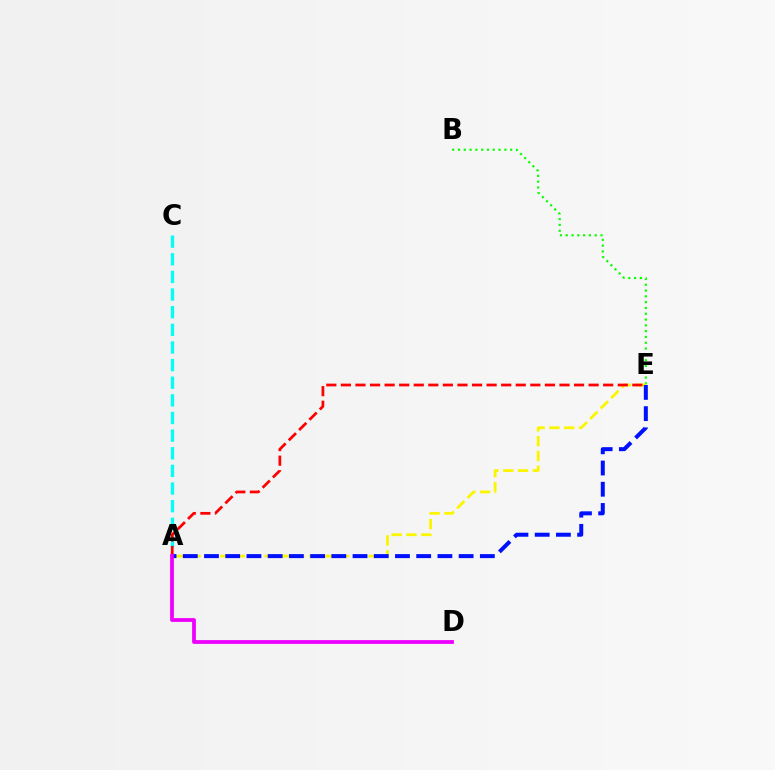{('B', 'E'): [{'color': '#08ff00', 'line_style': 'dotted', 'thickness': 1.58}], ('A', 'C'): [{'color': '#00fff6', 'line_style': 'dashed', 'thickness': 2.4}], ('A', 'E'): [{'color': '#fcf500', 'line_style': 'dashed', 'thickness': 2.02}, {'color': '#ff0000', 'line_style': 'dashed', 'thickness': 1.98}, {'color': '#0010ff', 'line_style': 'dashed', 'thickness': 2.88}], ('A', 'D'): [{'color': '#ee00ff', 'line_style': 'solid', 'thickness': 2.73}]}